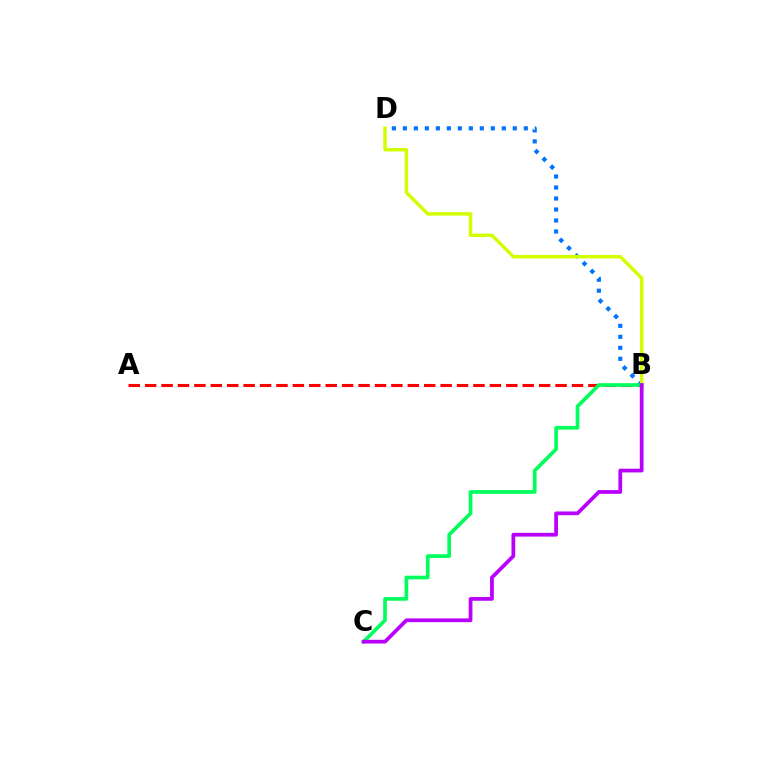{('B', 'D'): [{'color': '#0074ff', 'line_style': 'dotted', 'thickness': 2.99}, {'color': '#d1ff00', 'line_style': 'solid', 'thickness': 2.49}], ('A', 'B'): [{'color': '#ff0000', 'line_style': 'dashed', 'thickness': 2.23}], ('B', 'C'): [{'color': '#00ff5c', 'line_style': 'solid', 'thickness': 2.64}, {'color': '#b900ff', 'line_style': 'solid', 'thickness': 2.69}]}